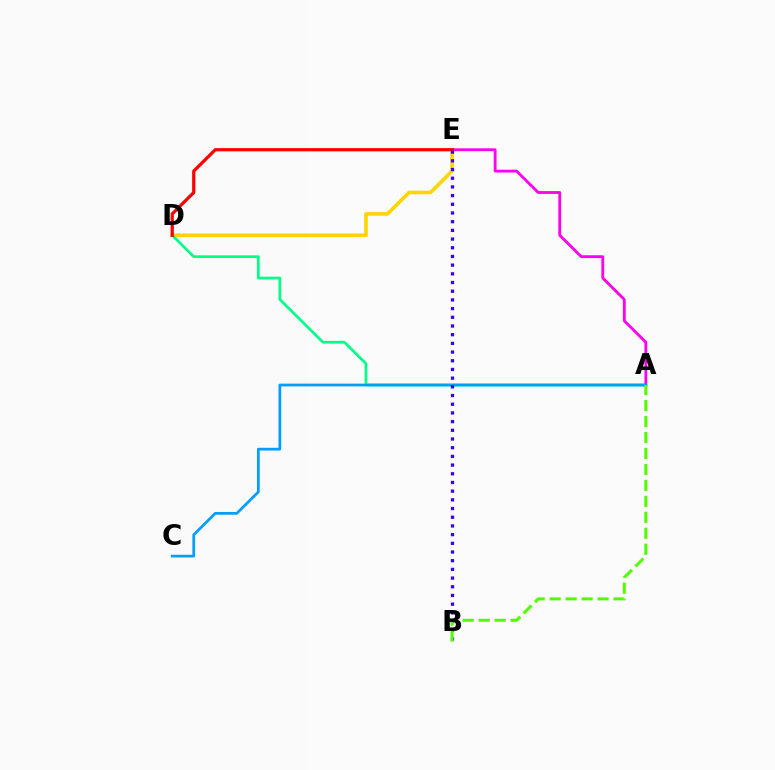{('D', 'E'): [{'color': '#ffd500', 'line_style': 'solid', 'thickness': 2.59}, {'color': '#ff0000', 'line_style': 'solid', 'thickness': 2.32}], ('A', 'D'): [{'color': '#00ff86', 'line_style': 'solid', 'thickness': 1.96}], ('A', 'E'): [{'color': '#ff00ed', 'line_style': 'solid', 'thickness': 2.03}], ('A', 'C'): [{'color': '#009eff', 'line_style': 'solid', 'thickness': 1.97}], ('B', 'E'): [{'color': '#3700ff', 'line_style': 'dotted', 'thickness': 2.36}], ('A', 'B'): [{'color': '#4fff00', 'line_style': 'dashed', 'thickness': 2.17}]}